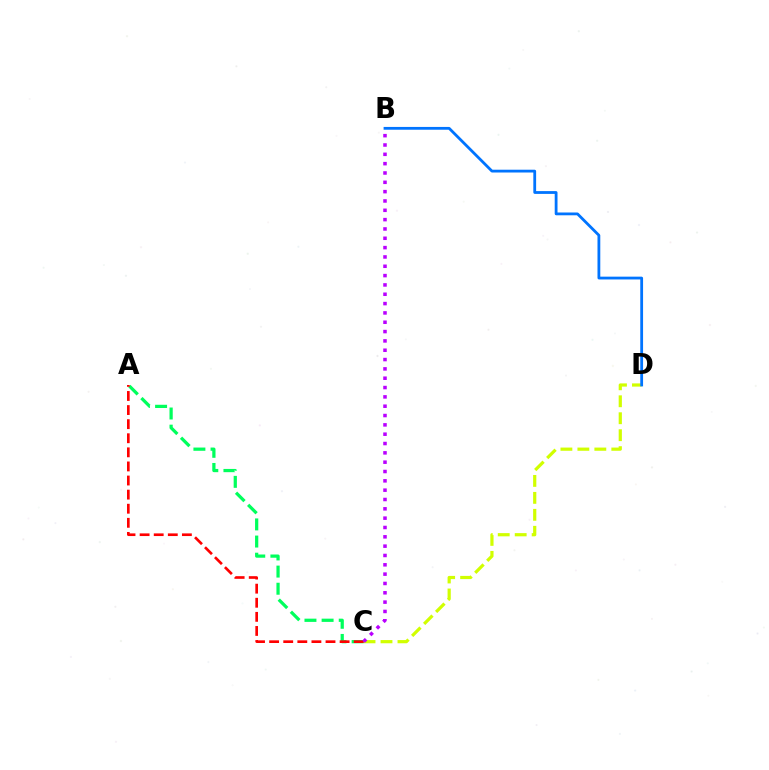{('C', 'D'): [{'color': '#d1ff00', 'line_style': 'dashed', 'thickness': 2.3}], ('B', 'D'): [{'color': '#0074ff', 'line_style': 'solid', 'thickness': 2.01}], ('A', 'C'): [{'color': '#00ff5c', 'line_style': 'dashed', 'thickness': 2.33}, {'color': '#ff0000', 'line_style': 'dashed', 'thickness': 1.91}], ('B', 'C'): [{'color': '#b900ff', 'line_style': 'dotted', 'thickness': 2.53}]}